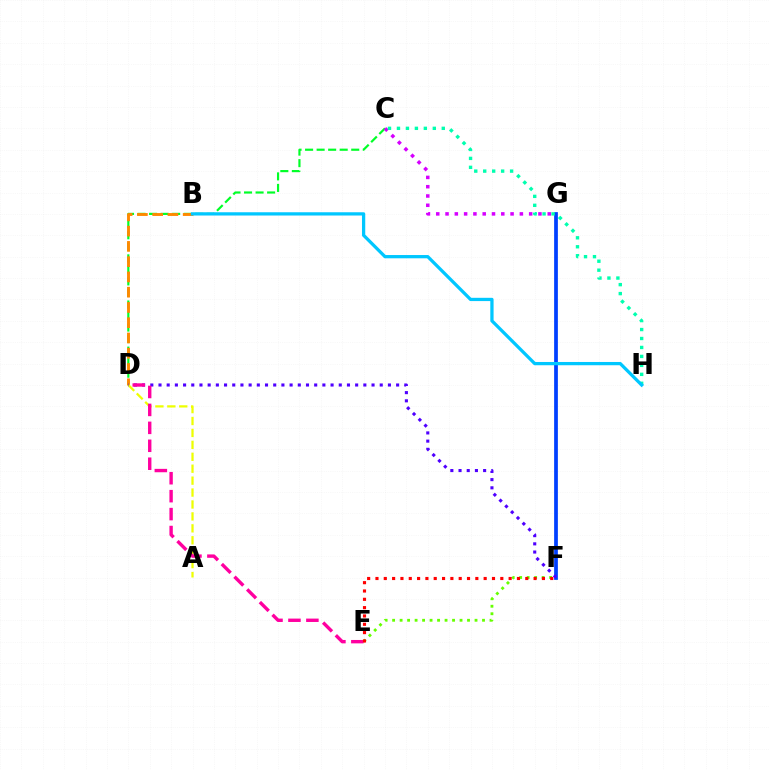{('C', 'D'): [{'color': '#00ff27', 'line_style': 'dashed', 'thickness': 1.57}], ('F', 'G'): [{'color': '#003fff', 'line_style': 'solid', 'thickness': 2.69}], ('C', 'G'): [{'color': '#d600ff', 'line_style': 'dotted', 'thickness': 2.52}], ('B', 'D'): [{'color': '#ff8800', 'line_style': 'dashed', 'thickness': 2.07}], ('A', 'D'): [{'color': '#eeff00', 'line_style': 'dashed', 'thickness': 1.62}], ('C', 'H'): [{'color': '#00ffaf', 'line_style': 'dotted', 'thickness': 2.43}], ('D', 'F'): [{'color': '#4f00ff', 'line_style': 'dotted', 'thickness': 2.23}], ('B', 'H'): [{'color': '#00c7ff', 'line_style': 'solid', 'thickness': 2.35}], ('D', 'E'): [{'color': '#ff00a0', 'line_style': 'dashed', 'thickness': 2.44}], ('E', 'F'): [{'color': '#66ff00', 'line_style': 'dotted', 'thickness': 2.04}, {'color': '#ff0000', 'line_style': 'dotted', 'thickness': 2.26}]}